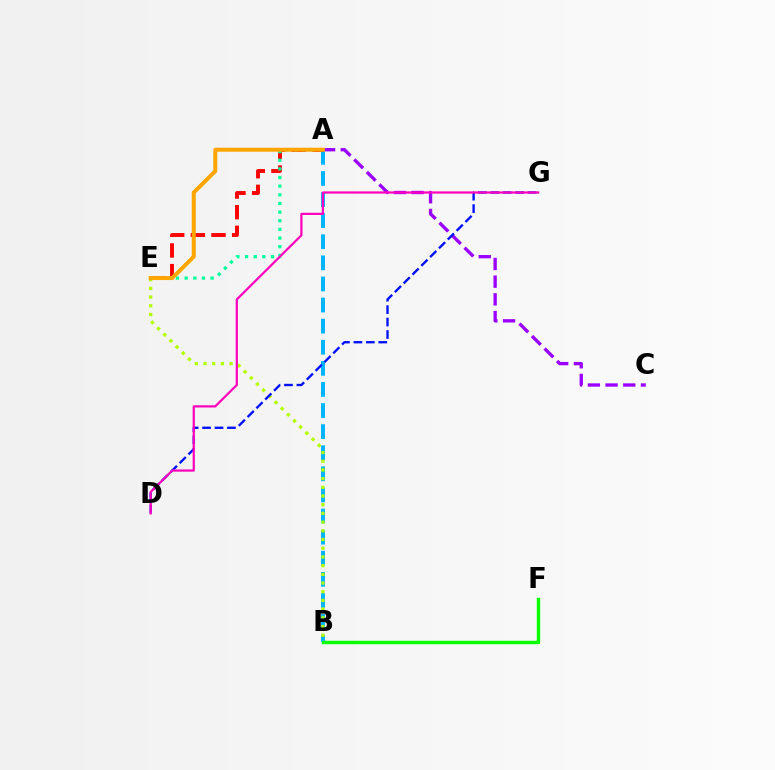{('A', 'B'): [{'color': '#00b5ff', 'line_style': 'dashed', 'thickness': 2.87}], ('A', 'E'): [{'color': '#ff0000', 'line_style': 'dashed', 'thickness': 2.81}, {'color': '#00ff9d', 'line_style': 'dotted', 'thickness': 2.35}, {'color': '#ffa500', 'line_style': 'solid', 'thickness': 2.87}], ('B', 'E'): [{'color': '#b3ff00', 'line_style': 'dotted', 'thickness': 2.36}], ('B', 'F'): [{'color': '#08ff00', 'line_style': 'solid', 'thickness': 2.46}], ('A', 'C'): [{'color': '#9b00ff', 'line_style': 'dashed', 'thickness': 2.4}], ('D', 'G'): [{'color': '#0010ff', 'line_style': 'dashed', 'thickness': 1.69}, {'color': '#ff00bd', 'line_style': 'solid', 'thickness': 1.6}]}